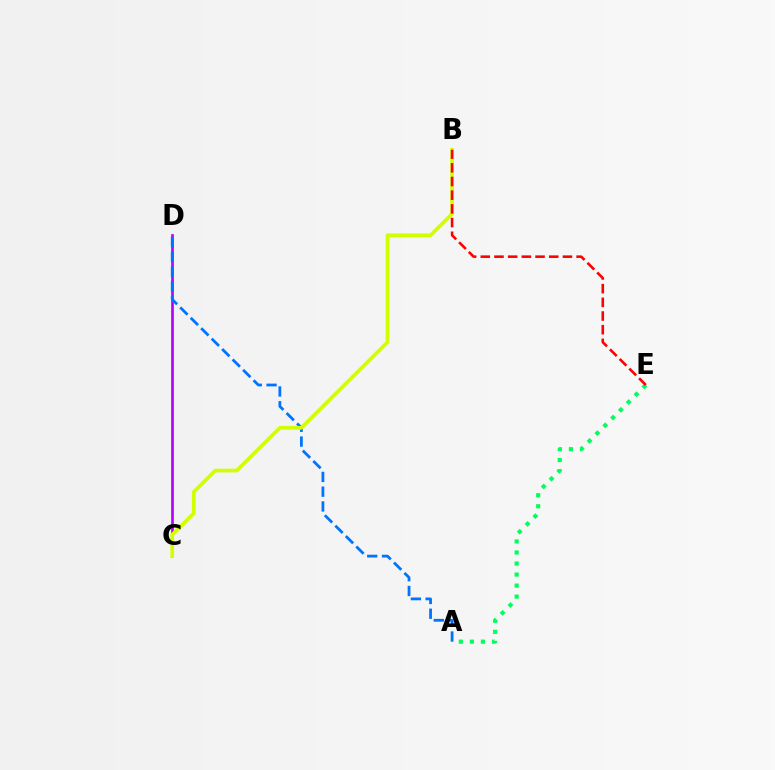{('A', 'E'): [{'color': '#00ff5c', 'line_style': 'dotted', 'thickness': 3.0}], ('C', 'D'): [{'color': '#b900ff', 'line_style': 'solid', 'thickness': 1.94}], ('A', 'D'): [{'color': '#0074ff', 'line_style': 'dashed', 'thickness': 2.01}], ('B', 'C'): [{'color': '#d1ff00', 'line_style': 'solid', 'thickness': 2.67}], ('B', 'E'): [{'color': '#ff0000', 'line_style': 'dashed', 'thickness': 1.86}]}